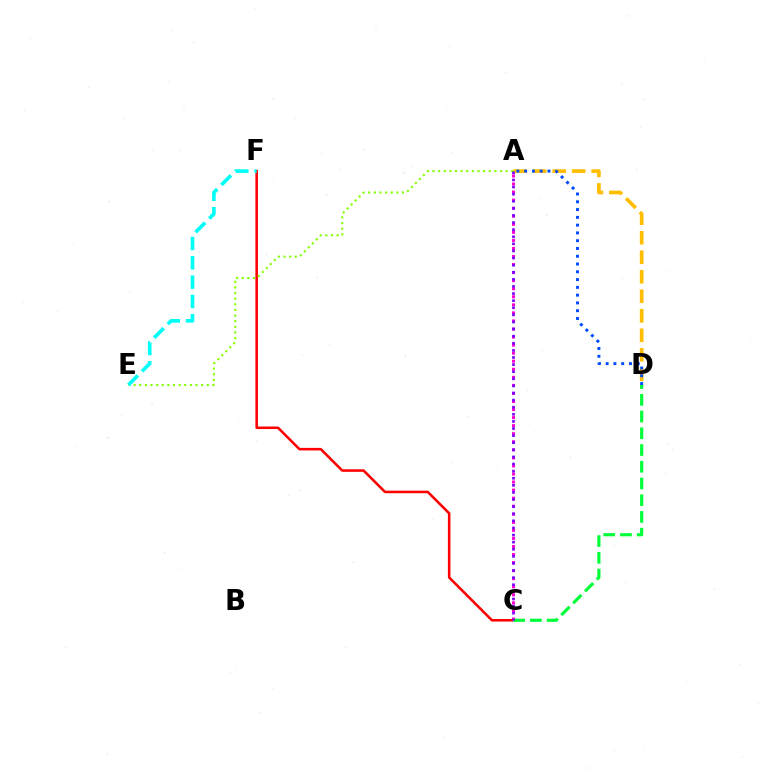{('A', 'D'): [{'color': '#ffbd00', 'line_style': 'dashed', 'thickness': 2.65}, {'color': '#004bff', 'line_style': 'dotted', 'thickness': 2.11}], ('A', 'C'): [{'color': '#ff00cf', 'line_style': 'dotted', 'thickness': 2.19}, {'color': '#7200ff', 'line_style': 'dotted', 'thickness': 1.93}], ('C', 'F'): [{'color': '#ff0000', 'line_style': 'solid', 'thickness': 1.84}], ('C', 'D'): [{'color': '#00ff39', 'line_style': 'dashed', 'thickness': 2.27}], ('A', 'E'): [{'color': '#84ff00', 'line_style': 'dotted', 'thickness': 1.53}], ('E', 'F'): [{'color': '#00fff6', 'line_style': 'dashed', 'thickness': 2.62}]}